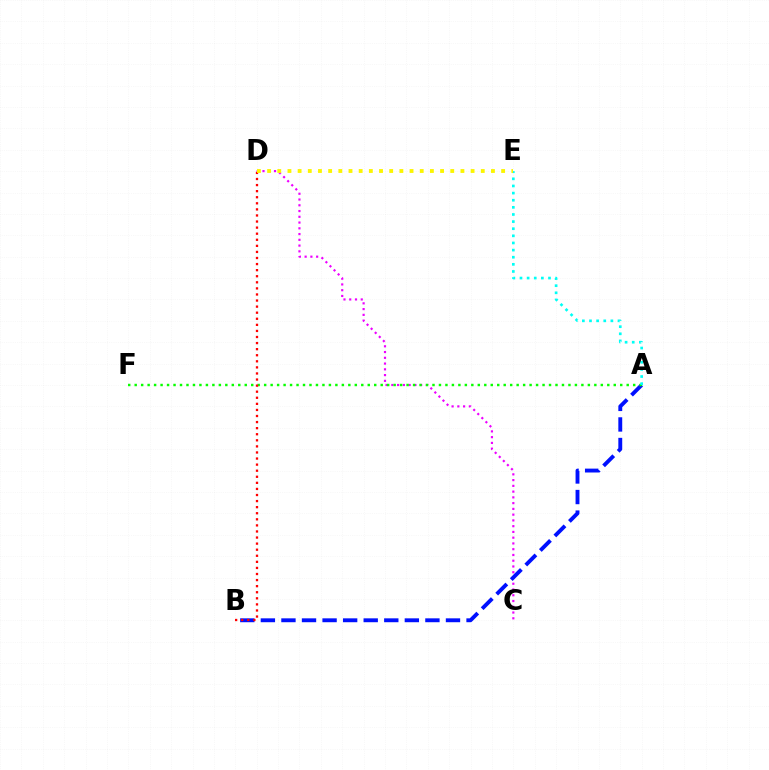{('C', 'D'): [{'color': '#ee00ff', 'line_style': 'dotted', 'thickness': 1.56}], ('A', 'B'): [{'color': '#0010ff', 'line_style': 'dashed', 'thickness': 2.79}], ('A', 'F'): [{'color': '#08ff00', 'line_style': 'dotted', 'thickness': 1.76}], ('A', 'E'): [{'color': '#00fff6', 'line_style': 'dotted', 'thickness': 1.94}], ('B', 'D'): [{'color': '#ff0000', 'line_style': 'dotted', 'thickness': 1.65}], ('D', 'E'): [{'color': '#fcf500', 'line_style': 'dotted', 'thickness': 2.76}]}